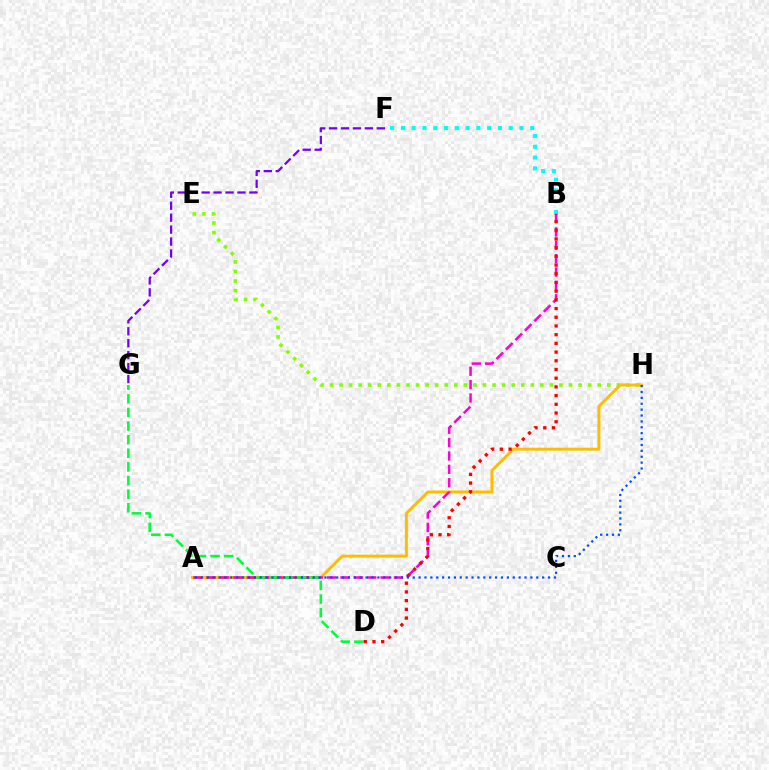{('E', 'H'): [{'color': '#84ff00', 'line_style': 'dotted', 'thickness': 2.6}], ('B', 'F'): [{'color': '#00fff6', 'line_style': 'dotted', 'thickness': 2.93}], ('A', 'H'): [{'color': '#ffbd00', 'line_style': 'solid', 'thickness': 2.13}, {'color': '#004bff', 'line_style': 'dotted', 'thickness': 1.6}], ('A', 'B'): [{'color': '#ff00cf', 'line_style': 'dashed', 'thickness': 1.82}], ('D', 'G'): [{'color': '#00ff39', 'line_style': 'dashed', 'thickness': 1.85}], ('B', 'D'): [{'color': '#ff0000', 'line_style': 'dotted', 'thickness': 2.36}], ('F', 'G'): [{'color': '#7200ff', 'line_style': 'dashed', 'thickness': 1.62}]}